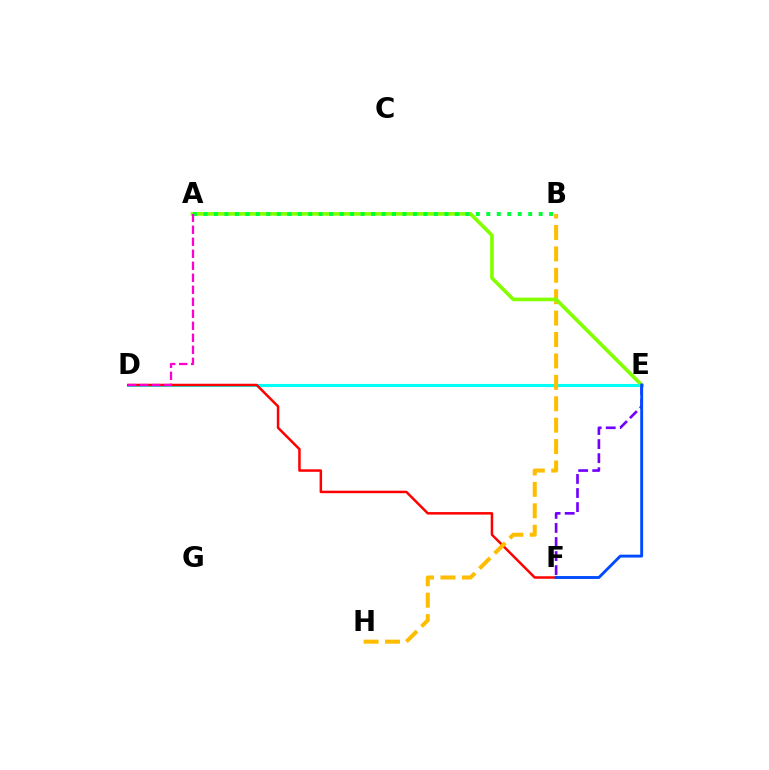{('D', 'E'): [{'color': '#00fff6', 'line_style': 'solid', 'thickness': 2.22}], ('E', 'F'): [{'color': '#7200ff', 'line_style': 'dashed', 'thickness': 1.91}, {'color': '#004bff', 'line_style': 'solid', 'thickness': 2.07}], ('D', 'F'): [{'color': '#ff0000', 'line_style': 'solid', 'thickness': 1.8}], ('B', 'H'): [{'color': '#ffbd00', 'line_style': 'dashed', 'thickness': 2.91}], ('A', 'E'): [{'color': '#84ff00', 'line_style': 'solid', 'thickness': 2.62}], ('A', 'B'): [{'color': '#00ff39', 'line_style': 'dotted', 'thickness': 2.85}], ('A', 'D'): [{'color': '#ff00cf', 'line_style': 'dashed', 'thickness': 1.63}]}